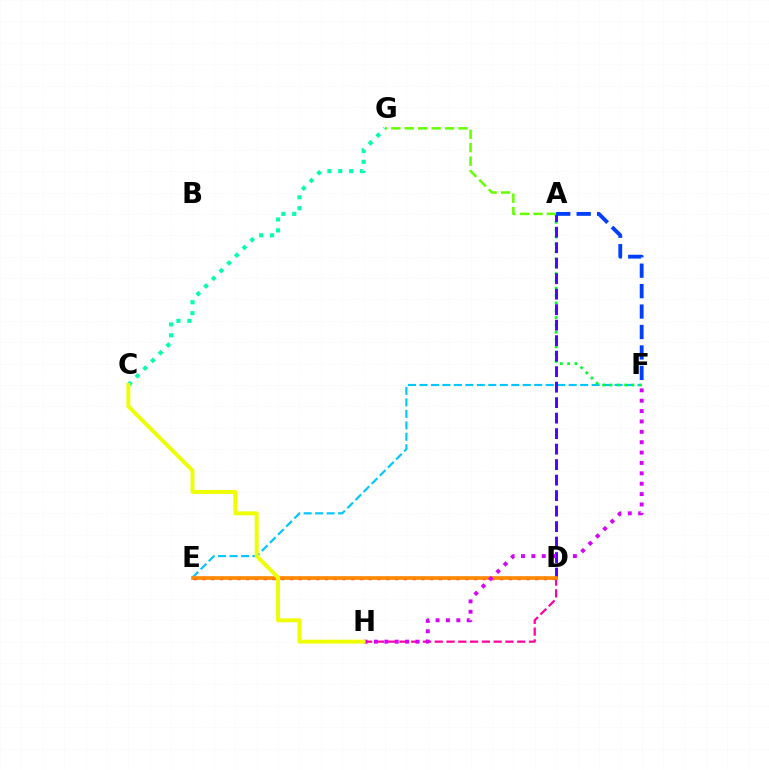{('D', 'H'): [{'color': '#ff00a0', 'line_style': 'dashed', 'thickness': 1.6}], ('D', 'E'): [{'color': '#ff0000', 'line_style': 'dotted', 'thickness': 2.38}, {'color': '#ff8800', 'line_style': 'solid', 'thickness': 2.6}], ('E', 'F'): [{'color': '#00c7ff', 'line_style': 'dashed', 'thickness': 1.56}], ('A', 'F'): [{'color': '#00ff27', 'line_style': 'dotted', 'thickness': 1.99}, {'color': '#003fff', 'line_style': 'dashed', 'thickness': 2.78}], ('A', 'D'): [{'color': '#4f00ff', 'line_style': 'dashed', 'thickness': 2.11}], ('C', 'G'): [{'color': '#00ffaf', 'line_style': 'dotted', 'thickness': 2.96}], ('A', 'G'): [{'color': '#66ff00', 'line_style': 'dashed', 'thickness': 1.83}], ('F', 'H'): [{'color': '#d600ff', 'line_style': 'dotted', 'thickness': 2.82}], ('C', 'H'): [{'color': '#eeff00', 'line_style': 'solid', 'thickness': 2.8}]}